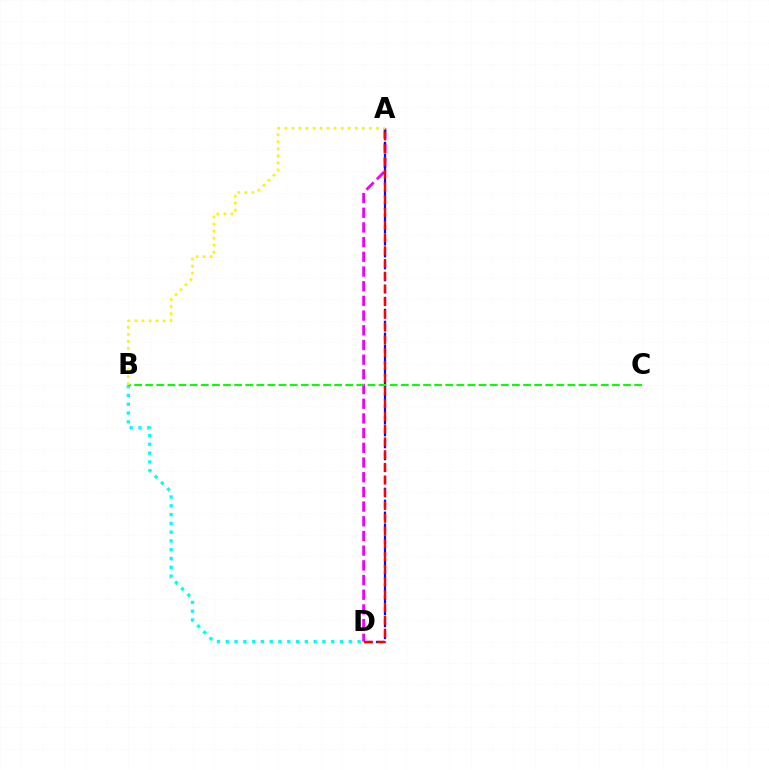{('B', 'D'): [{'color': '#00fff6', 'line_style': 'dotted', 'thickness': 2.39}], ('A', 'D'): [{'color': '#ee00ff', 'line_style': 'dashed', 'thickness': 2.0}, {'color': '#0010ff', 'line_style': 'dashed', 'thickness': 1.62}, {'color': '#ff0000', 'line_style': 'dashed', 'thickness': 1.73}], ('B', 'C'): [{'color': '#08ff00', 'line_style': 'dashed', 'thickness': 1.51}], ('A', 'B'): [{'color': '#fcf500', 'line_style': 'dotted', 'thickness': 1.92}]}